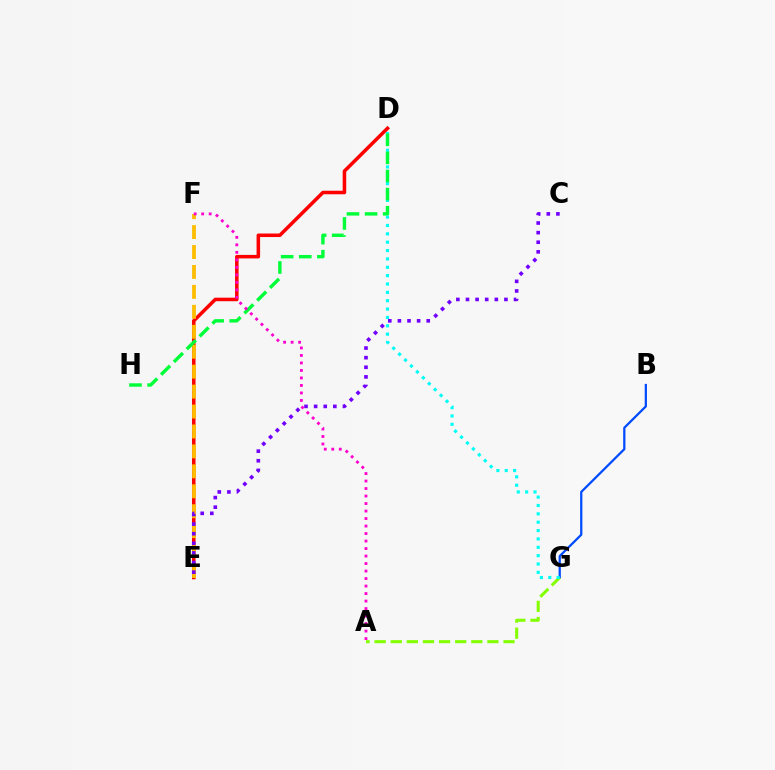{('D', 'E'): [{'color': '#ff0000', 'line_style': 'solid', 'thickness': 2.54}], ('B', 'G'): [{'color': '#004bff', 'line_style': 'solid', 'thickness': 1.62}], ('E', 'F'): [{'color': '#ffbd00', 'line_style': 'dashed', 'thickness': 2.71}], ('A', 'G'): [{'color': '#84ff00', 'line_style': 'dashed', 'thickness': 2.19}], ('D', 'G'): [{'color': '#00fff6', 'line_style': 'dotted', 'thickness': 2.27}], ('C', 'E'): [{'color': '#7200ff', 'line_style': 'dotted', 'thickness': 2.61}], ('D', 'H'): [{'color': '#00ff39', 'line_style': 'dashed', 'thickness': 2.46}], ('A', 'F'): [{'color': '#ff00cf', 'line_style': 'dotted', 'thickness': 2.04}]}